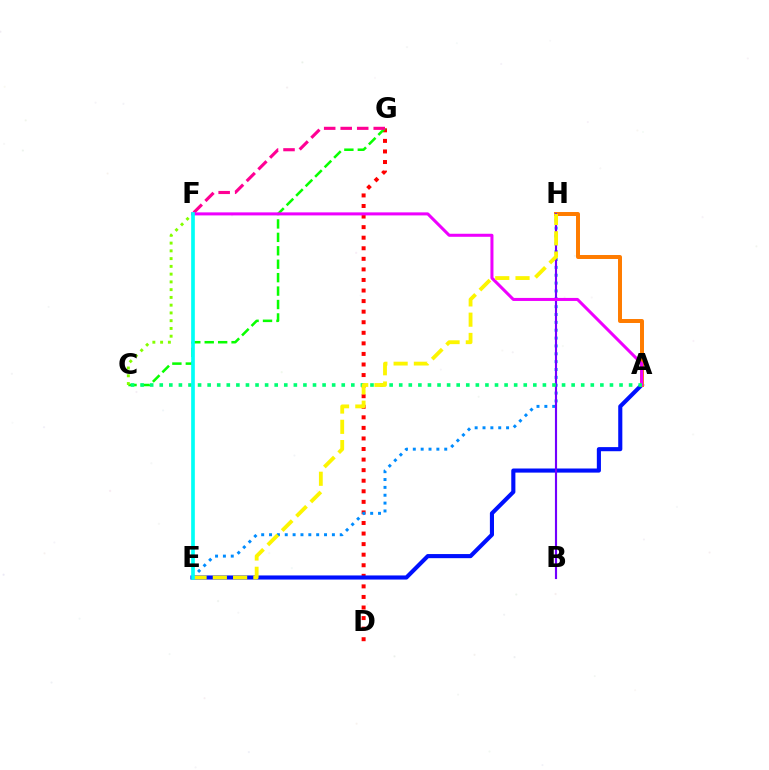{('D', 'G'): [{'color': '#ff0000', 'line_style': 'dotted', 'thickness': 2.87}], ('A', 'E'): [{'color': '#0010ff', 'line_style': 'solid', 'thickness': 2.96}], ('C', 'G'): [{'color': '#08ff00', 'line_style': 'dashed', 'thickness': 1.82}], ('F', 'G'): [{'color': '#ff0094', 'line_style': 'dashed', 'thickness': 2.24}], ('E', 'H'): [{'color': '#008cff', 'line_style': 'dotted', 'thickness': 2.13}, {'color': '#fcf500', 'line_style': 'dashed', 'thickness': 2.75}], ('A', 'H'): [{'color': '#ff7c00', 'line_style': 'solid', 'thickness': 2.86}], ('B', 'H'): [{'color': '#7200ff', 'line_style': 'solid', 'thickness': 1.54}], ('A', 'F'): [{'color': '#ee00ff', 'line_style': 'solid', 'thickness': 2.18}], ('A', 'C'): [{'color': '#00ff74', 'line_style': 'dotted', 'thickness': 2.6}], ('C', 'F'): [{'color': '#84ff00', 'line_style': 'dotted', 'thickness': 2.11}], ('E', 'F'): [{'color': '#00fff6', 'line_style': 'solid', 'thickness': 2.65}]}